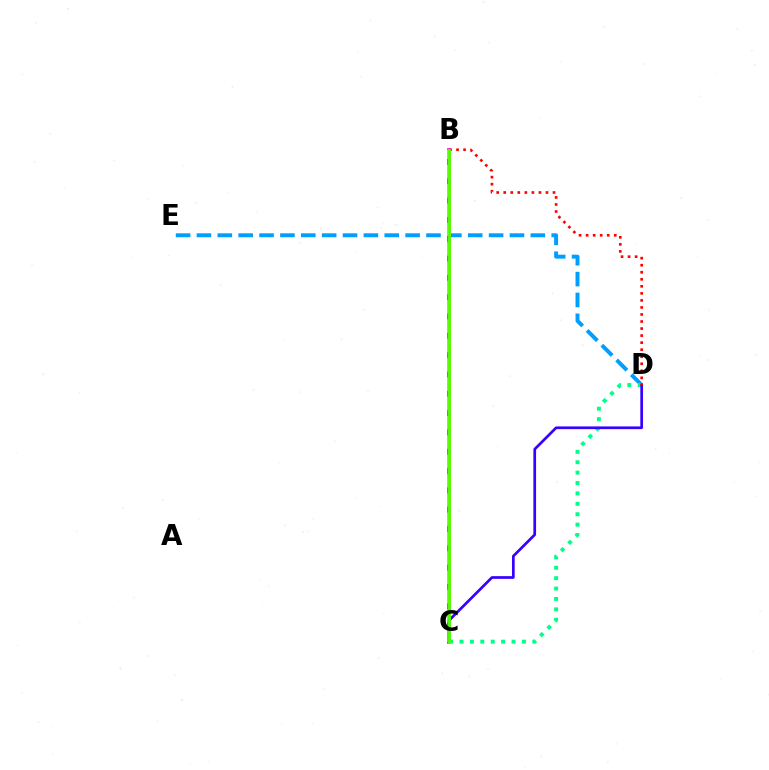{('D', 'E'): [{'color': '#009eff', 'line_style': 'dashed', 'thickness': 2.83}], ('B', 'C'): [{'color': '#ff00ed', 'line_style': 'solid', 'thickness': 2.62}, {'color': '#ffd500', 'line_style': 'dashed', 'thickness': 2.62}, {'color': '#4fff00', 'line_style': 'solid', 'thickness': 2.08}], ('C', 'D'): [{'color': '#00ff86', 'line_style': 'dotted', 'thickness': 2.83}, {'color': '#3700ff', 'line_style': 'solid', 'thickness': 1.94}], ('B', 'D'): [{'color': '#ff0000', 'line_style': 'dotted', 'thickness': 1.91}]}